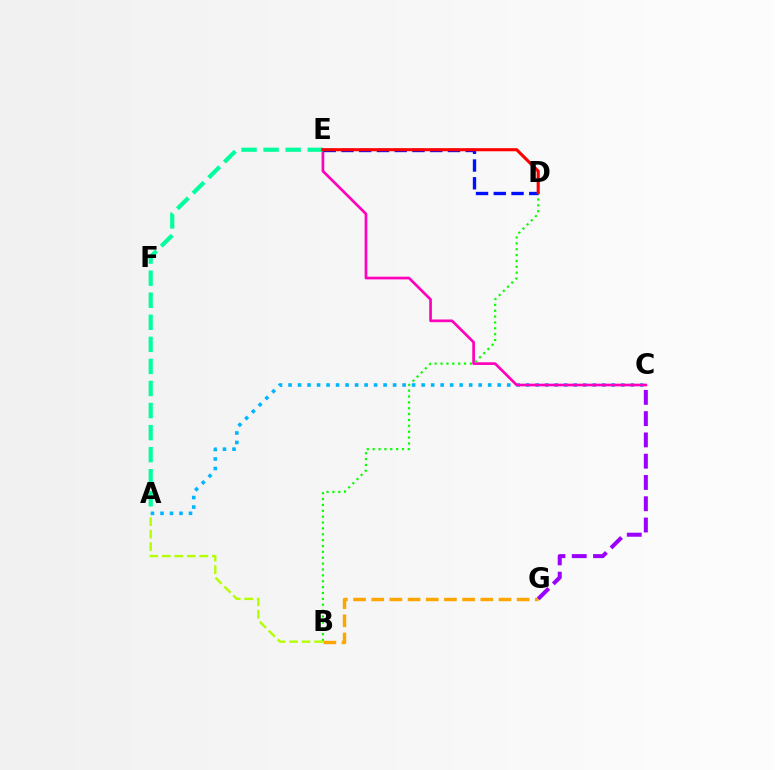{('B', 'G'): [{'color': '#ffa500', 'line_style': 'dashed', 'thickness': 2.47}], ('A', 'C'): [{'color': '#00b5ff', 'line_style': 'dotted', 'thickness': 2.58}], ('C', 'E'): [{'color': '#ff00bd', 'line_style': 'solid', 'thickness': 1.94}], ('C', 'G'): [{'color': '#9b00ff', 'line_style': 'dashed', 'thickness': 2.89}], ('A', 'E'): [{'color': '#00ff9d', 'line_style': 'dashed', 'thickness': 3.0}], ('B', 'D'): [{'color': '#08ff00', 'line_style': 'dotted', 'thickness': 1.59}], ('D', 'E'): [{'color': '#0010ff', 'line_style': 'dashed', 'thickness': 2.41}, {'color': '#ff0000', 'line_style': 'solid', 'thickness': 2.23}], ('A', 'B'): [{'color': '#b3ff00', 'line_style': 'dashed', 'thickness': 1.7}]}